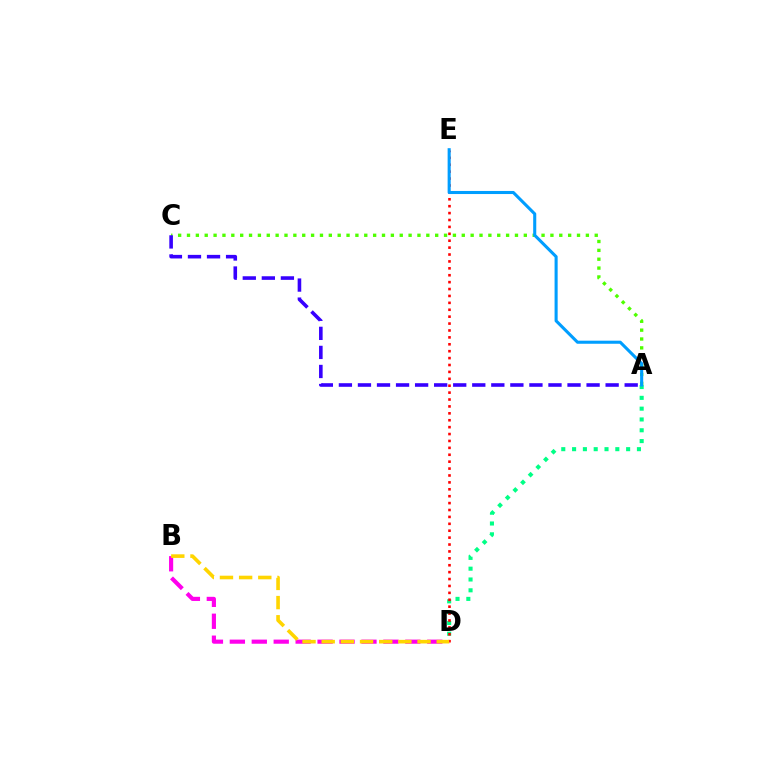{('A', 'D'): [{'color': '#00ff86', 'line_style': 'dotted', 'thickness': 2.94}], ('D', 'E'): [{'color': '#ff0000', 'line_style': 'dotted', 'thickness': 1.88}], ('A', 'C'): [{'color': '#4fff00', 'line_style': 'dotted', 'thickness': 2.41}, {'color': '#3700ff', 'line_style': 'dashed', 'thickness': 2.59}], ('A', 'E'): [{'color': '#009eff', 'line_style': 'solid', 'thickness': 2.22}], ('B', 'D'): [{'color': '#ff00ed', 'line_style': 'dashed', 'thickness': 2.98}, {'color': '#ffd500', 'line_style': 'dashed', 'thickness': 2.6}]}